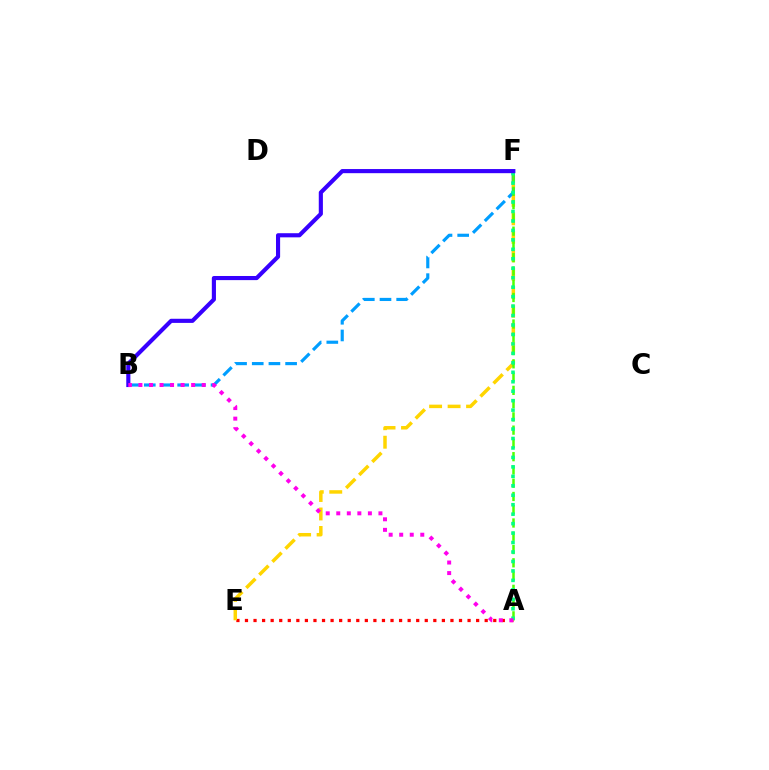{('A', 'E'): [{'color': '#ff0000', 'line_style': 'dotted', 'thickness': 2.33}], ('E', 'F'): [{'color': '#ffd500', 'line_style': 'dashed', 'thickness': 2.51}], ('B', 'F'): [{'color': '#009eff', 'line_style': 'dashed', 'thickness': 2.27}, {'color': '#3700ff', 'line_style': 'solid', 'thickness': 2.97}], ('A', 'F'): [{'color': '#4fff00', 'line_style': 'dashed', 'thickness': 1.8}, {'color': '#00ff86', 'line_style': 'dotted', 'thickness': 2.57}], ('A', 'B'): [{'color': '#ff00ed', 'line_style': 'dotted', 'thickness': 2.86}]}